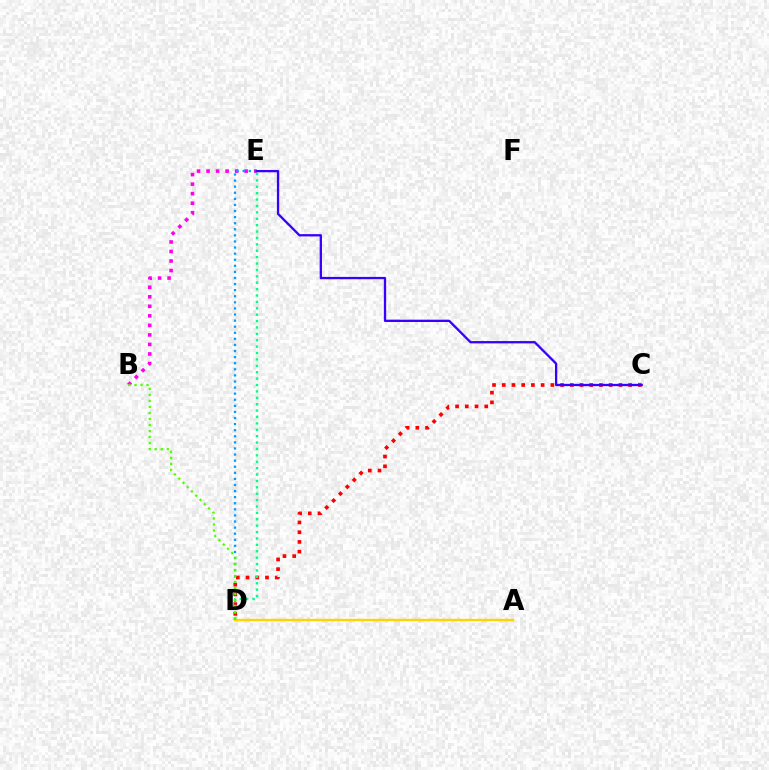{('B', 'E'): [{'color': '#ff00ed', 'line_style': 'dotted', 'thickness': 2.59}], ('D', 'E'): [{'color': '#009eff', 'line_style': 'dotted', 'thickness': 1.65}, {'color': '#00ff86', 'line_style': 'dotted', 'thickness': 1.74}], ('C', 'D'): [{'color': '#ff0000', 'line_style': 'dotted', 'thickness': 2.64}], ('A', 'D'): [{'color': '#ffd500', 'line_style': 'solid', 'thickness': 1.74}], ('C', 'E'): [{'color': '#3700ff', 'line_style': 'solid', 'thickness': 1.66}], ('B', 'D'): [{'color': '#4fff00', 'line_style': 'dotted', 'thickness': 1.64}]}